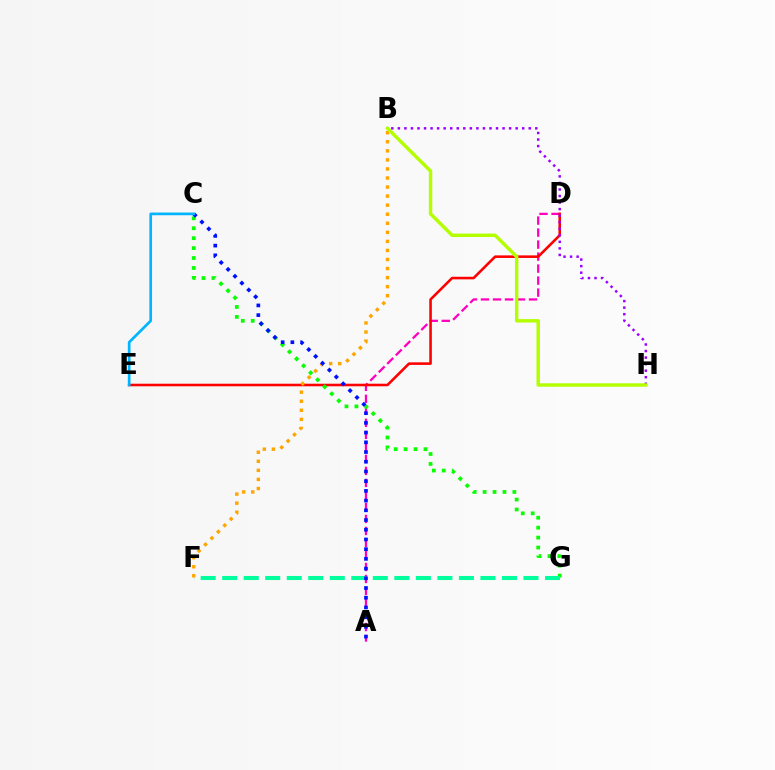{('A', 'D'): [{'color': '#ff00bd', 'line_style': 'dashed', 'thickness': 1.63}], ('D', 'E'): [{'color': '#ff0000', 'line_style': 'solid', 'thickness': 1.85}], ('C', 'G'): [{'color': '#08ff00', 'line_style': 'dotted', 'thickness': 2.7}], ('F', 'G'): [{'color': '#00ff9d', 'line_style': 'dashed', 'thickness': 2.92}], ('B', 'F'): [{'color': '#ffa500', 'line_style': 'dotted', 'thickness': 2.46}], ('A', 'C'): [{'color': '#0010ff', 'line_style': 'dotted', 'thickness': 2.64}], ('C', 'E'): [{'color': '#00b5ff', 'line_style': 'solid', 'thickness': 1.93}], ('B', 'H'): [{'color': '#9b00ff', 'line_style': 'dotted', 'thickness': 1.78}, {'color': '#b3ff00', 'line_style': 'solid', 'thickness': 2.47}]}